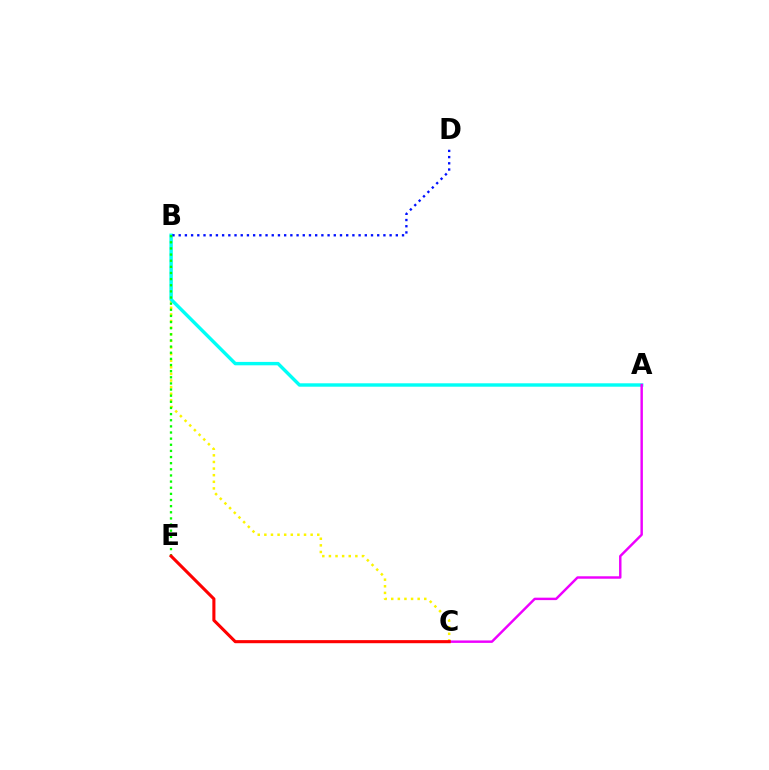{('B', 'C'): [{'color': '#fcf500', 'line_style': 'dotted', 'thickness': 1.8}], ('A', 'B'): [{'color': '#00fff6', 'line_style': 'solid', 'thickness': 2.45}], ('A', 'C'): [{'color': '#ee00ff', 'line_style': 'solid', 'thickness': 1.76}], ('B', 'D'): [{'color': '#0010ff', 'line_style': 'dotted', 'thickness': 1.69}], ('B', 'E'): [{'color': '#08ff00', 'line_style': 'dotted', 'thickness': 1.67}], ('C', 'E'): [{'color': '#ff0000', 'line_style': 'solid', 'thickness': 2.22}]}